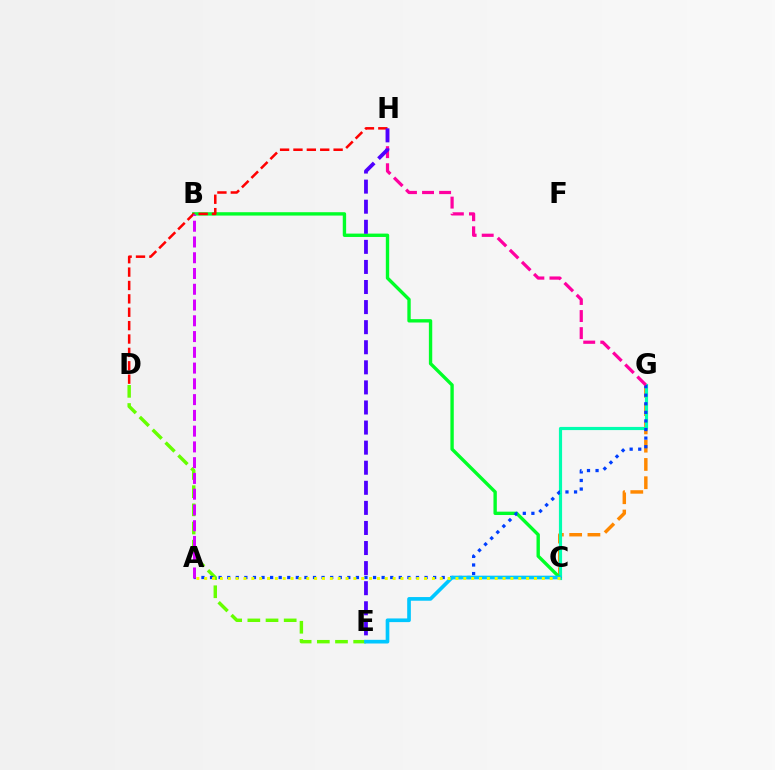{('C', 'G'): [{'color': '#ff8800', 'line_style': 'dashed', 'thickness': 2.48}, {'color': '#00ffaf', 'line_style': 'solid', 'thickness': 2.28}], ('D', 'E'): [{'color': '#66ff00', 'line_style': 'dashed', 'thickness': 2.47}], ('B', 'C'): [{'color': '#00ff27', 'line_style': 'solid', 'thickness': 2.42}], ('A', 'G'): [{'color': '#003fff', 'line_style': 'dotted', 'thickness': 2.33}], ('D', 'H'): [{'color': '#ff0000', 'line_style': 'dashed', 'thickness': 1.82}], ('G', 'H'): [{'color': '#ff00a0', 'line_style': 'dashed', 'thickness': 2.32}], ('A', 'B'): [{'color': '#d600ff', 'line_style': 'dashed', 'thickness': 2.14}], ('E', 'H'): [{'color': '#4f00ff', 'line_style': 'dashed', 'thickness': 2.73}], ('C', 'E'): [{'color': '#00c7ff', 'line_style': 'solid', 'thickness': 2.64}], ('A', 'C'): [{'color': '#eeff00', 'line_style': 'dotted', 'thickness': 2.13}]}